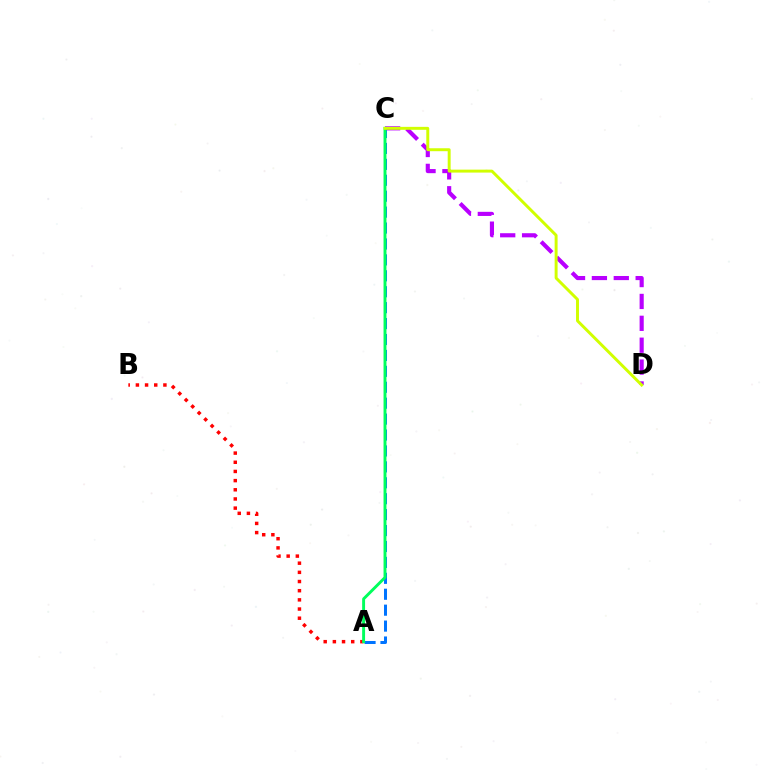{('A', 'B'): [{'color': '#ff0000', 'line_style': 'dotted', 'thickness': 2.49}], ('A', 'C'): [{'color': '#0074ff', 'line_style': 'dashed', 'thickness': 2.16}, {'color': '#00ff5c', 'line_style': 'solid', 'thickness': 2.1}], ('C', 'D'): [{'color': '#b900ff', 'line_style': 'dashed', 'thickness': 2.97}, {'color': '#d1ff00', 'line_style': 'solid', 'thickness': 2.12}]}